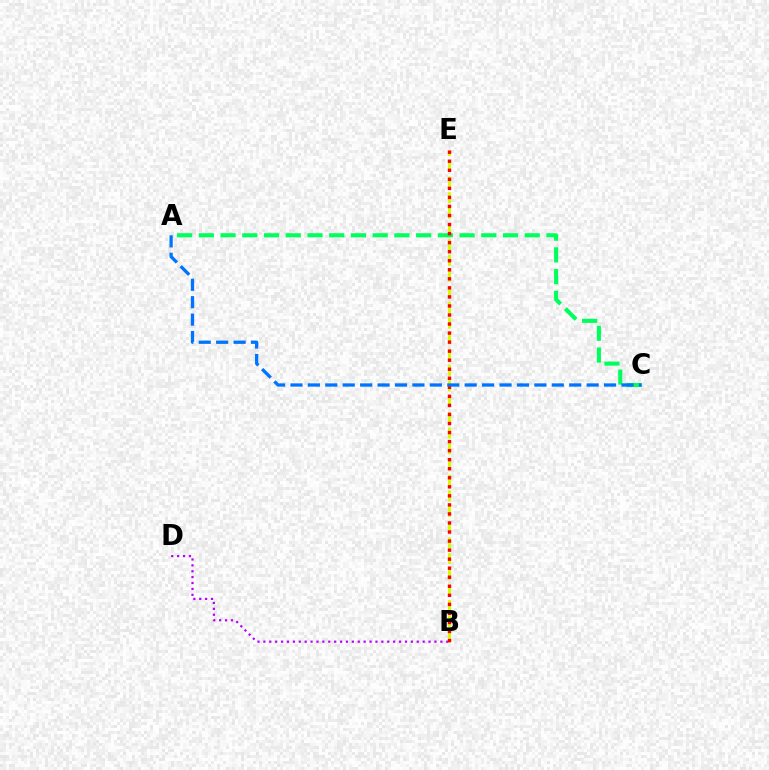{('B', 'E'): [{'color': '#d1ff00', 'line_style': 'dashed', 'thickness': 2.13}, {'color': '#ff0000', 'line_style': 'dotted', 'thickness': 2.46}], ('A', 'C'): [{'color': '#00ff5c', 'line_style': 'dashed', 'thickness': 2.95}, {'color': '#0074ff', 'line_style': 'dashed', 'thickness': 2.37}], ('B', 'D'): [{'color': '#b900ff', 'line_style': 'dotted', 'thickness': 1.6}]}